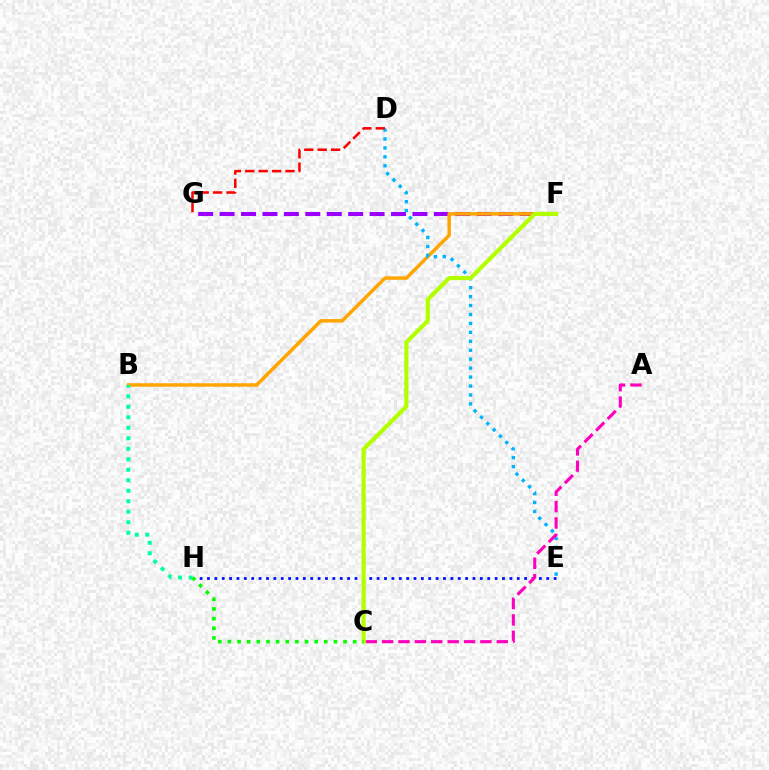{('E', 'H'): [{'color': '#0010ff', 'line_style': 'dotted', 'thickness': 2.0}], ('F', 'G'): [{'color': '#9b00ff', 'line_style': 'dashed', 'thickness': 2.91}], ('B', 'F'): [{'color': '#ffa500', 'line_style': 'solid', 'thickness': 2.5}], ('B', 'H'): [{'color': '#00ff9d', 'line_style': 'dotted', 'thickness': 2.85}], ('D', 'E'): [{'color': '#00b5ff', 'line_style': 'dotted', 'thickness': 2.43}], ('D', 'G'): [{'color': '#ff0000', 'line_style': 'dashed', 'thickness': 1.82}], ('A', 'C'): [{'color': '#ff00bd', 'line_style': 'dashed', 'thickness': 2.23}], ('C', 'F'): [{'color': '#b3ff00', 'line_style': 'solid', 'thickness': 2.99}], ('C', 'H'): [{'color': '#08ff00', 'line_style': 'dotted', 'thickness': 2.62}]}